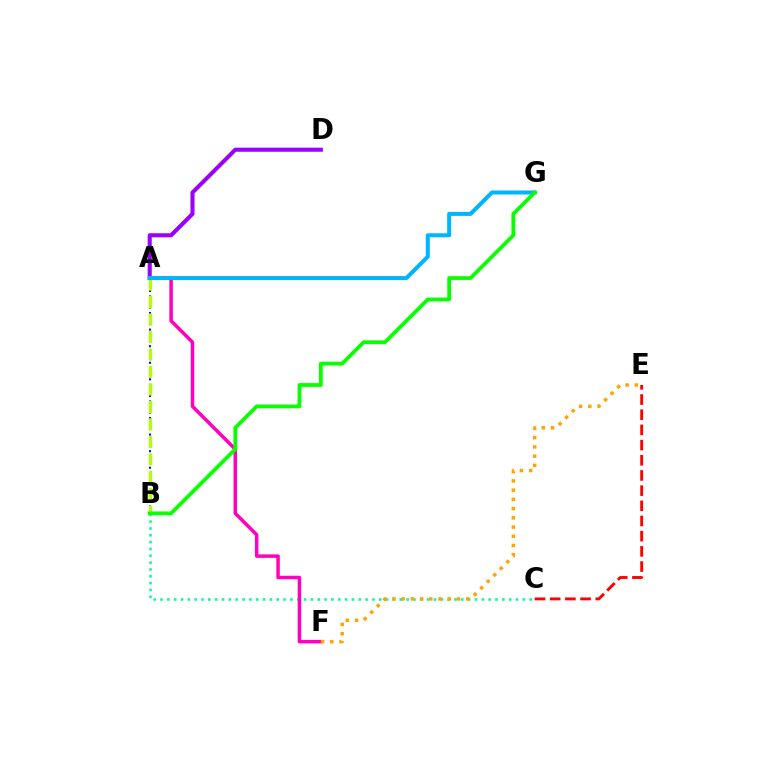{('A', 'B'): [{'color': '#0010ff', 'line_style': 'dotted', 'thickness': 1.5}, {'color': '#b3ff00', 'line_style': 'dashed', 'thickness': 2.37}], ('C', 'E'): [{'color': '#ff0000', 'line_style': 'dashed', 'thickness': 2.06}], ('B', 'C'): [{'color': '#00ff9d', 'line_style': 'dotted', 'thickness': 1.86}], ('A', 'F'): [{'color': '#ff00bd', 'line_style': 'solid', 'thickness': 2.52}], ('A', 'D'): [{'color': '#9b00ff', 'line_style': 'solid', 'thickness': 2.93}], ('E', 'F'): [{'color': '#ffa500', 'line_style': 'dotted', 'thickness': 2.51}], ('A', 'G'): [{'color': '#00b5ff', 'line_style': 'solid', 'thickness': 2.89}], ('B', 'G'): [{'color': '#08ff00', 'line_style': 'solid', 'thickness': 2.71}]}